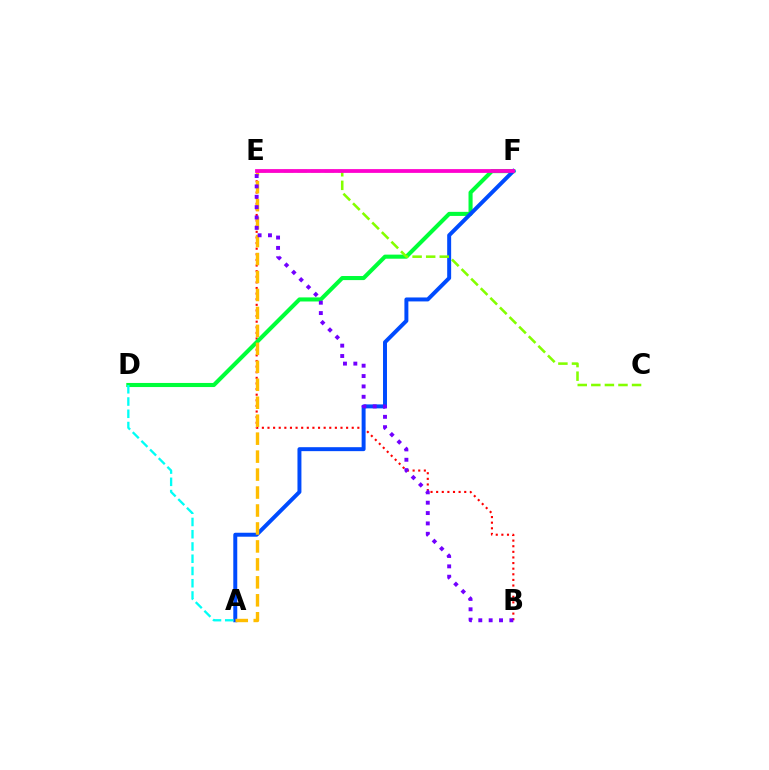{('B', 'E'): [{'color': '#ff0000', 'line_style': 'dotted', 'thickness': 1.53}, {'color': '#7200ff', 'line_style': 'dotted', 'thickness': 2.81}], ('D', 'F'): [{'color': '#00ff39', 'line_style': 'solid', 'thickness': 2.94}], ('A', 'F'): [{'color': '#004bff', 'line_style': 'solid', 'thickness': 2.85}], ('A', 'D'): [{'color': '#00fff6', 'line_style': 'dashed', 'thickness': 1.66}], ('C', 'E'): [{'color': '#84ff00', 'line_style': 'dashed', 'thickness': 1.84}], ('A', 'E'): [{'color': '#ffbd00', 'line_style': 'dashed', 'thickness': 2.44}], ('E', 'F'): [{'color': '#ff00cf', 'line_style': 'solid', 'thickness': 2.72}]}